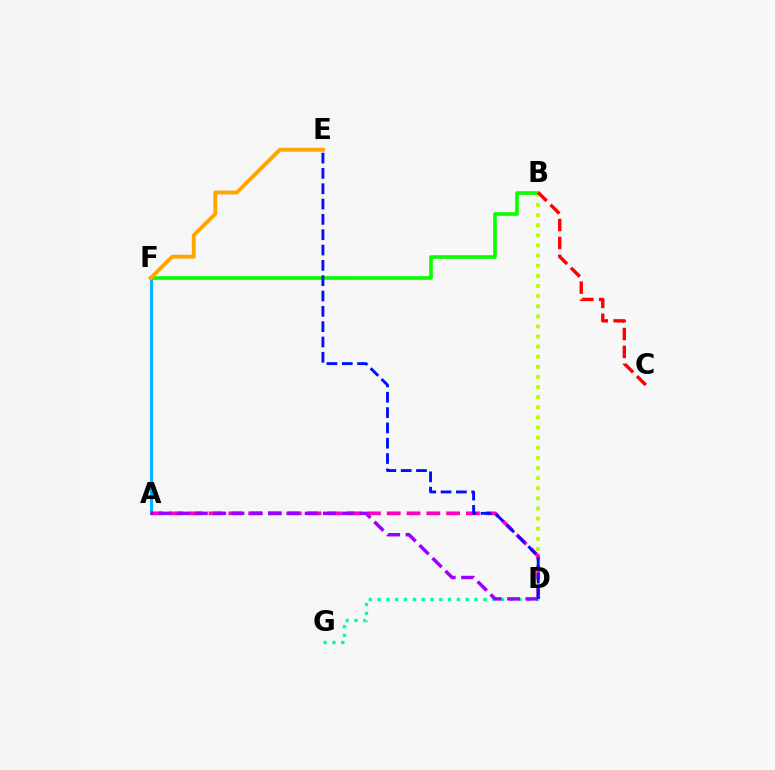{('A', 'F'): [{'color': '#00b5ff', 'line_style': 'solid', 'thickness': 2.21}], ('B', 'D'): [{'color': '#b3ff00', 'line_style': 'dotted', 'thickness': 2.75}], ('B', 'F'): [{'color': '#08ff00', 'line_style': 'solid', 'thickness': 2.64}], ('A', 'D'): [{'color': '#ff00bd', 'line_style': 'dashed', 'thickness': 2.69}, {'color': '#9b00ff', 'line_style': 'dashed', 'thickness': 2.48}], ('D', 'G'): [{'color': '#00ff9d', 'line_style': 'dotted', 'thickness': 2.39}], ('E', 'F'): [{'color': '#ffa500', 'line_style': 'solid', 'thickness': 2.79}], ('B', 'C'): [{'color': '#ff0000', 'line_style': 'dashed', 'thickness': 2.43}], ('D', 'E'): [{'color': '#0010ff', 'line_style': 'dashed', 'thickness': 2.08}]}